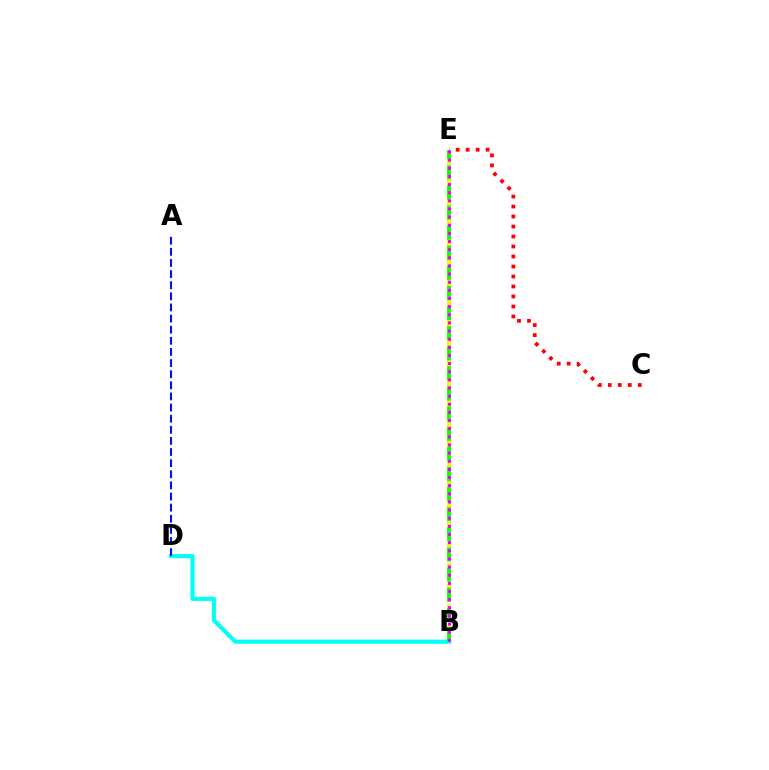{('B', 'D'): [{'color': '#00fff6', 'line_style': 'solid', 'thickness': 2.95}], ('C', 'E'): [{'color': '#ff0000', 'line_style': 'dotted', 'thickness': 2.72}], ('B', 'E'): [{'color': '#fcf500', 'line_style': 'dashed', 'thickness': 2.81}, {'color': '#08ff00', 'line_style': 'dashed', 'thickness': 2.73}, {'color': '#ee00ff', 'line_style': 'dotted', 'thickness': 2.21}], ('A', 'D'): [{'color': '#0010ff', 'line_style': 'dashed', 'thickness': 1.51}]}